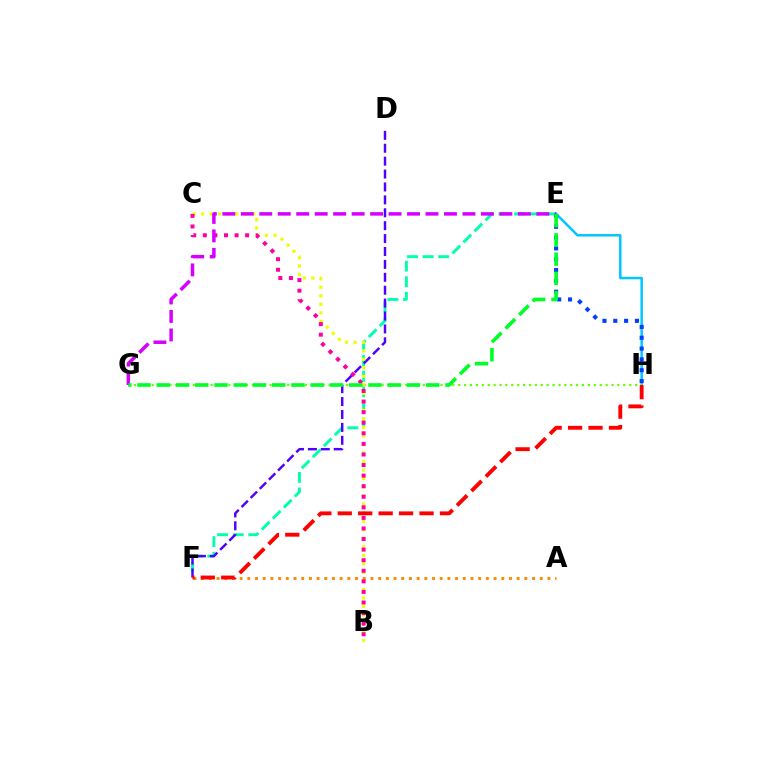{('E', 'H'): [{'color': '#00c7ff', 'line_style': 'solid', 'thickness': 1.8}, {'color': '#003fff', 'line_style': 'dotted', 'thickness': 2.94}], ('E', 'F'): [{'color': '#00ffaf', 'line_style': 'dashed', 'thickness': 2.12}], ('D', 'F'): [{'color': '#4f00ff', 'line_style': 'dashed', 'thickness': 1.75}], ('G', 'H'): [{'color': '#66ff00', 'line_style': 'dotted', 'thickness': 1.6}], ('B', 'C'): [{'color': '#eeff00', 'line_style': 'dotted', 'thickness': 2.32}, {'color': '#ff00a0', 'line_style': 'dotted', 'thickness': 2.87}], ('A', 'F'): [{'color': '#ff8800', 'line_style': 'dotted', 'thickness': 2.09}], ('E', 'G'): [{'color': '#d600ff', 'line_style': 'dashed', 'thickness': 2.51}, {'color': '#00ff27', 'line_style': 'dashed', 'thickness': 2.61}], ('F', 'H'): [{'color': '#ff0000', 'line_style': 'dashed', 'thickness': 2.78}]}